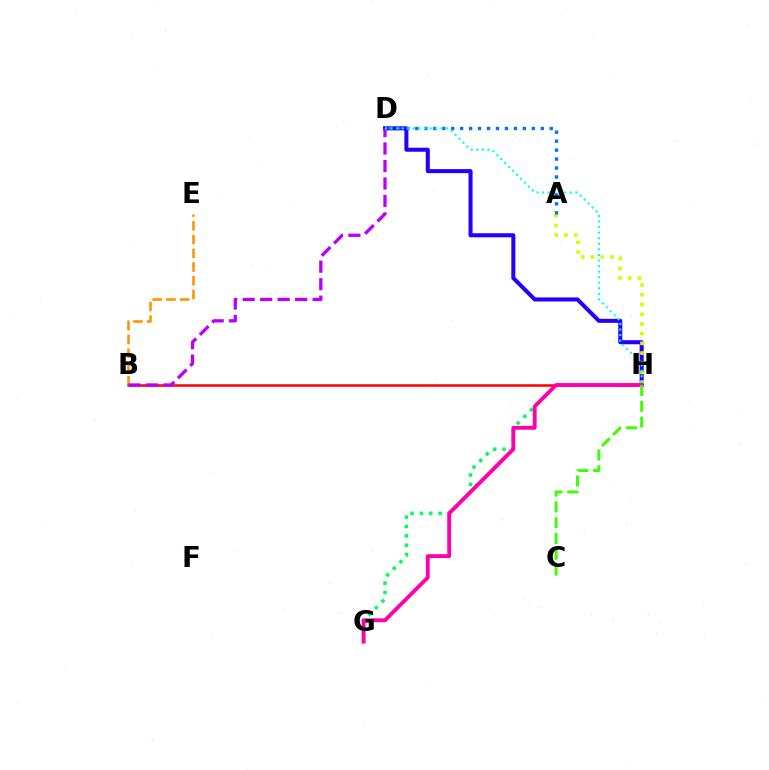{('D', 'H'): [{'color': '#2500ff', 'line_style': 'solid', 'thickness': 2.91}, {'color': '#00fff6', 'line_style': 'dotted', 'thickness': 1.51}], ('A', 'H'): [{'color': '#d1ff00', 'line_style': 'dotted', 'thickness': 2.64}], ('B', 'H'): [{'color': '#ff0000', 'line_style': 'solid', 'thickness': 1.82}], ('B', 'E'): [{'color': '#ff9400', 'line_style': 'dashed', 'thickness': 1.87}], ('B', 'D'): [{'color': '#b900ff', 'line_style': 'dashed', 'thickness': 2.37}], ('G', 'H'): [{'color': '#00ff5c', 'line_style': 'dotted', 'thickness': 2.55}, {'color': '#ff00ac', 'line_style': 'solid', 'thickness': 2.78}], ('A', 'D'): [{'color': '#0074ff', 'line_style': 'dotted', 'thickness': 2.43}], ('C', 'H'): [{'color': '#3dff00', 'line_style': 'dashed', 'thickness': 2.14}]}